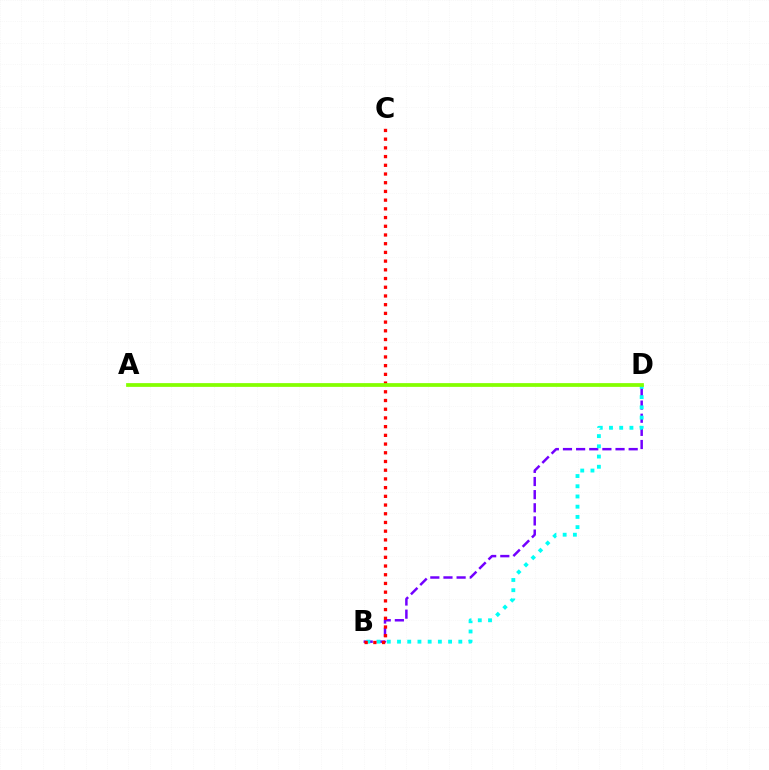{('B', 'D'): [{'color': '#7200ff', 'line_style': 'dashed', 'thickness': 1.79}, {'color': '#00fff6', 'line_style': 'dotted', 'thickness': 2.78}], ('B', 'C'): [{'color': '#ff0000', 'line_style': 'dotted', 'thickness': 2.37}], ('A', 'D'): [{'color': '#84ff00', 'line_style': 'solid', 'thickness': 2.7}]}